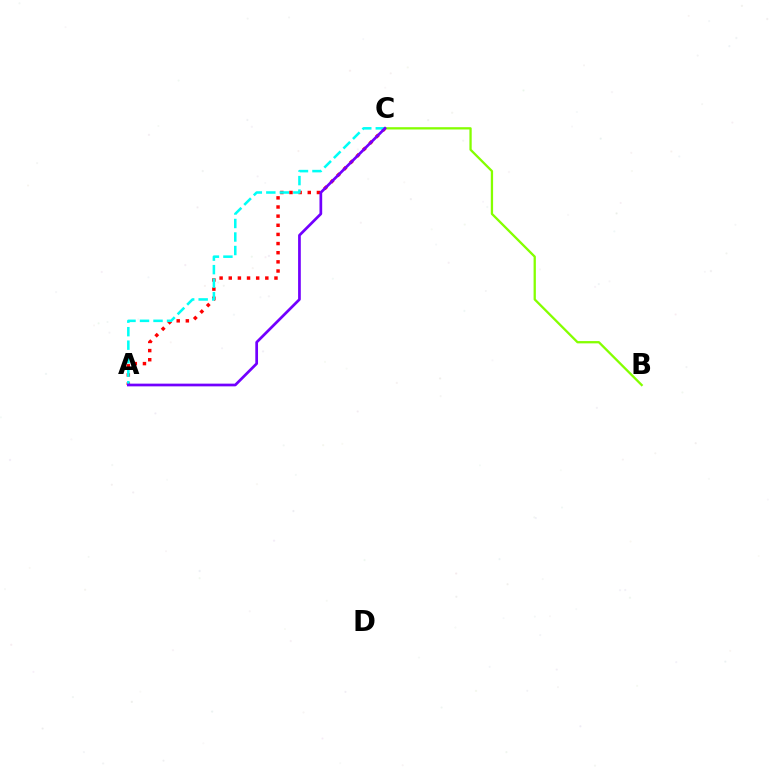{('A', 'C'): [{'color': '#ff0000', 'line_style': 'dotted', 'thickness': 2.48}, {'color': '#00fff6', 'line_style': 'dashed', 'thickness': 1.83}, {'color': '#7200ff', 'line_style': 'solid', 'thickness': 1.95}], ('B', 'C'): [{'color': '#84ff00', 'line_style': 'solid', 'thickness': 1.65}]}